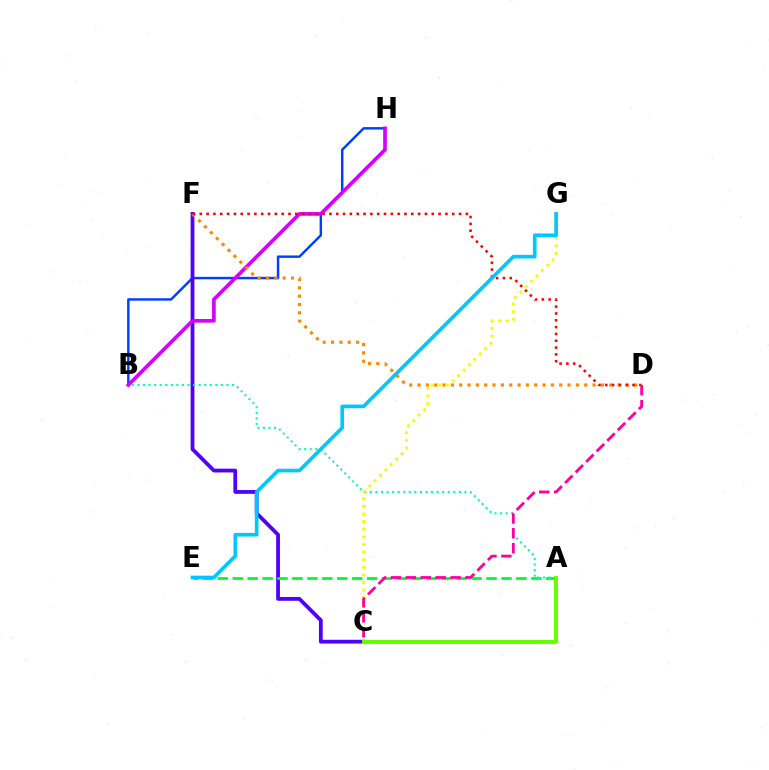{('B', 'H'): [{'color': '#003fff', 'line_style': 'solid', 'thickness': 1.76}, {'color': '#d600ff', 'line_style': 'solid', 'thickness': 2.64}], ('C', 'F'): [{'color': '#4f00ff', 'line_style': 'solid', 'thickness': 2.72}], ('A', 'E'): [{'color': '#00ff27', 'line_style': 'dashed', 'thickness': 2.03}], ('D', 'F'): [{'color': '#ff8800', 'line_style': 'dotted', 'thickness': 2.26}, {'color': '#ff0000', 'line_style': 'dotted', 'thickness': 1.85}], ('A', 'B'): [{'color': '#00ffaf', 'line_style': 'dotted', 'thickness': 1.51}], ('A', 'C'): [{'color': '#66ff00', 'line_style': 'solid', 'thickness': 2.86}], ('C', 'G'): [{'color': '#eeff00', 'line_style': 'dotted', 'thickness': 2.07}], ('C', 'D'): [{'color': '#ff00a0', 'line_style': 'dashed', 'thickness': 2.03}], ('E', 'G'): [{'color': '#00c7ff', 'line_style': 'solid', 'thickness': 2.63}]}